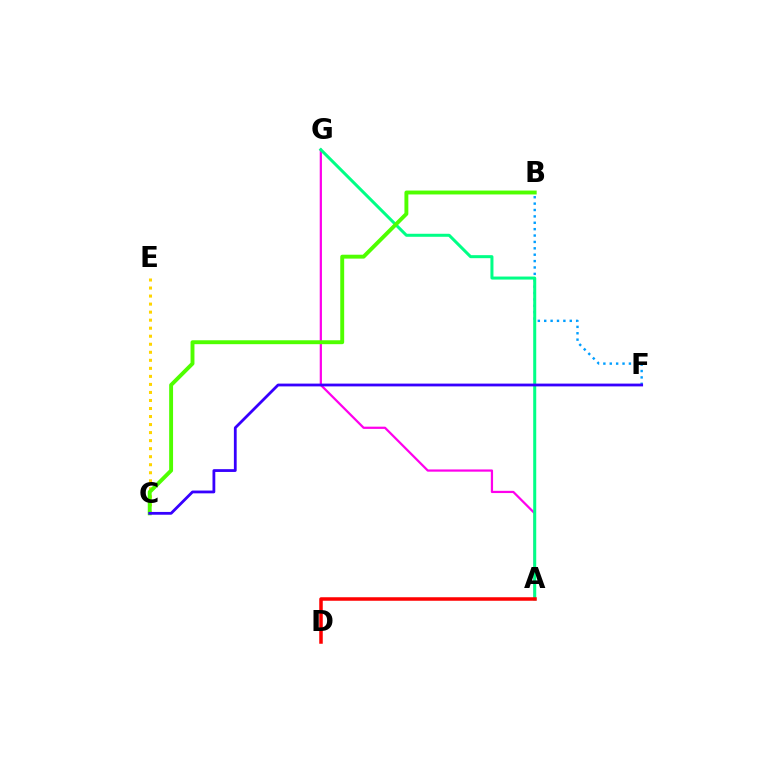{('A', 'G'): [{'color': '#ff00ed', 'line_style': 'solid', 'thickness': 1.61}, {'color': '#00ff86', 'line_style': 'solid', 'thickness': 2.17}], ('B', 'F'): [{'color': '#009eff', 'line_style': 'dotted', 'thickness': 1.74}], ('C', 'E'): [{'color': '#ffd500', 'line_style': 'dotted', 'thickness': 2.18}], ('B', 'C'): [{'color': '#4fff00', 'line_style': 'solid', 'thickness': 2.81}], ('C', 'F'): [{'color': '#3700ff', 'line_style': 'solid', 'thickness': 2.01}], ('A', 'D'): [{'color': '#ff0000', 'line_style': 'solid', 'thickness': 2.53}]}